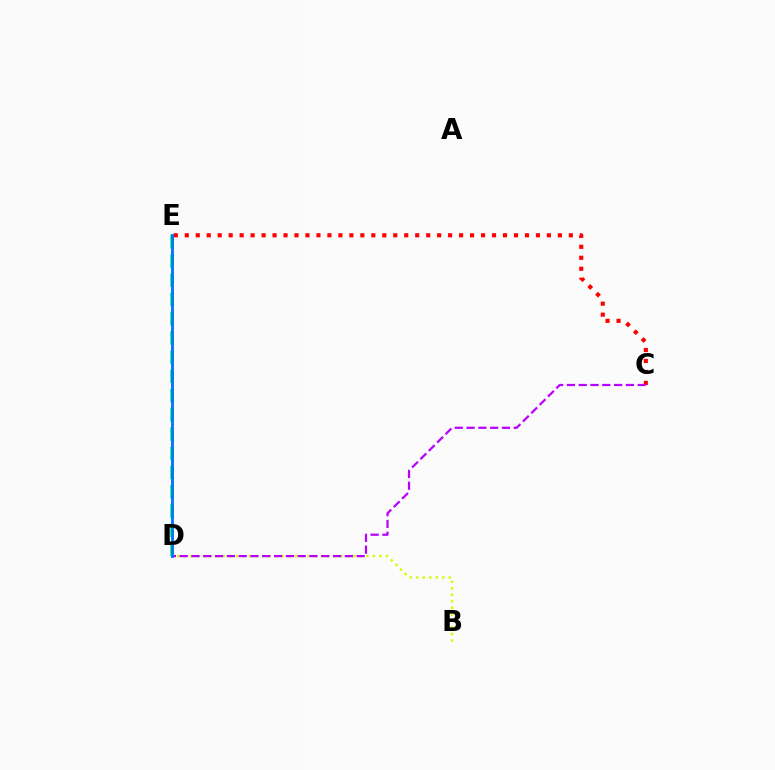{('C', 'E'): [{'color': '#ff0000', 'line_style': 'dotted', 'thickness': 2.98}], ('D', 'E'): [{'color': '#00ff5c', 'line_style': 'dashed', 'thickness': 2.61}, {'color': '#0074ff', 'line_style': 'solid', 'thickness': 2.05}], ('B', 'D'): [{'color': '#d1ff00', 'line_style': 'dotted', 'thickness': 1.77}], ('C', 'D'): [{'color': '#b900ff', 'line_style': 'dashed', 'thickness': 1.6}]}